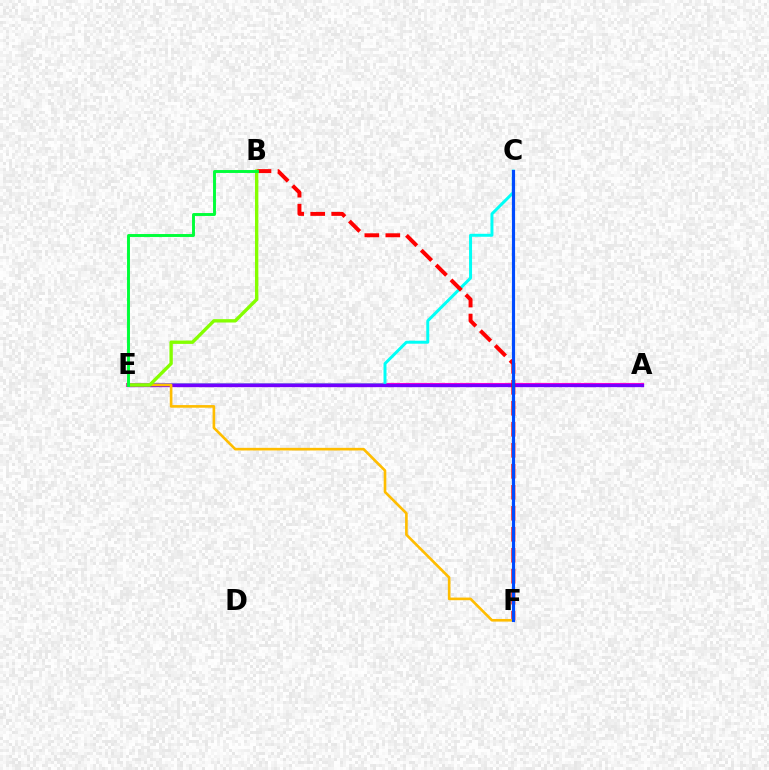{('A', 'E'): [{'color': '#ff00cf', 'line_style': 'solid', 'thickness': 2.96}, {'color': '#7200ff', 'line_style': 'solid', 'thickness': 2.35}], ('C', 'E'): [{'color': '#00fff6', 'line_style': 'solid', 'thickness': 2.14}], ('B', 'F'): [{'color': '#ff0000', 'line_style': 'dashed', 'thickness': 2.85}], ('E', 'F'): [{'color': '#ffbd00', 'line_style': 'solid', 'thickness': 1.9}], ('B', 'E'): [{'color': '#84ff00', 'line_style': 'solid', 'thickness': 2.42}, {'color': '#00ff39', 'line_style': 'solid', 'thickness': 2.1}], ('C', 'F'): [{'color': '#004bff', 'line_style': 'solid', 'thickness': 2.28}]}